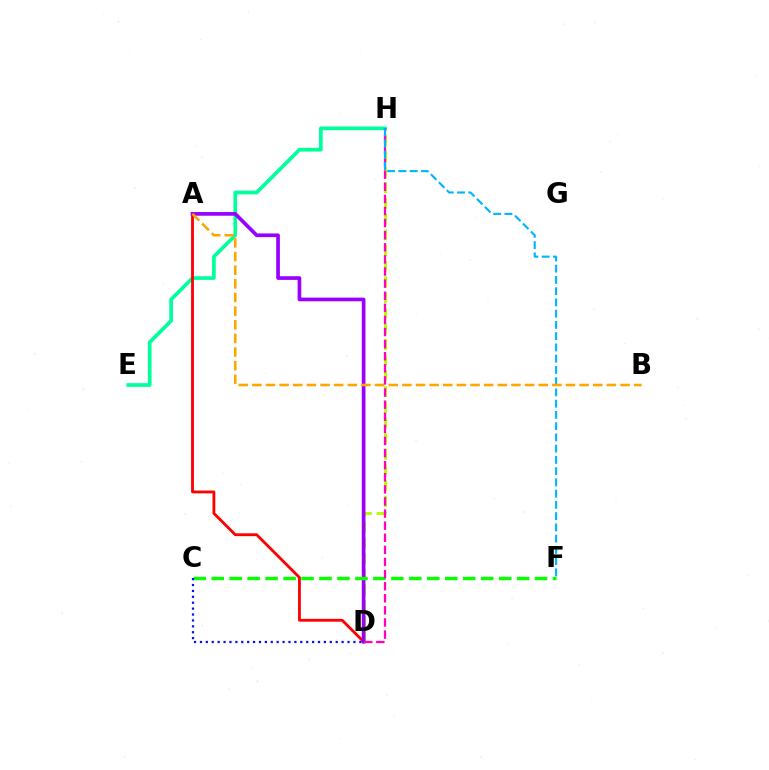{('D', 'H'): [{'color': '#b3ff00', 'line_style': 'dashed', 'thickness': 2.13}, {'color': '#ff00bd', 'line_style': 'dashed', 'thickness': 1.64}], ('E', 'H'): [{'color': '#00ff9d', 'line_style': 'solid', 'thickness': 2.67}], ('A', 'D'): [{'color': '#ff0000', 'line_style': 'solid', 'thickness': 2.03}, {'color': '#9b00ff', 'line_style': 'solid', 'thickness': 2.65}], ('C', 'F'): [{'color': '#08ff00', 'line_style': 'dashed', 'thickness': 2.44}], ('F', 'H'): [{'color': '#00b5ff', 'line_style': 'dashed', 'thickness': 1.53}], ('C', 'D'): [{'color': '#0010ff', 'line_style': 'dotted', 'thickness': 1.6}], ('A', 'B'): [{'color': '#ffa500', 'line_style': 'dashed', 'thickness': 1.85}]}